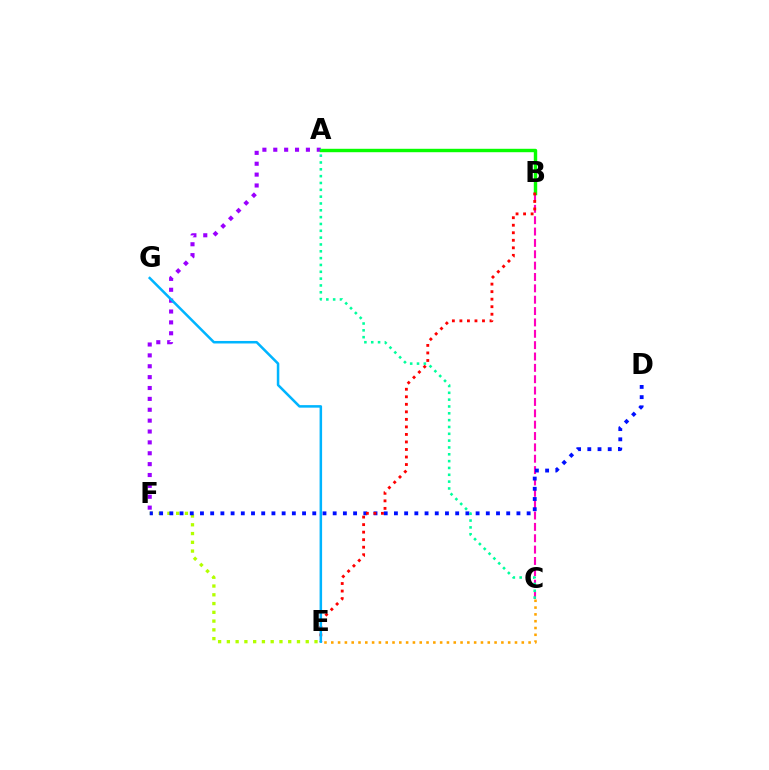{('E', 'F'): [{'color': '#b3ff00', 'line_style': 'dotted', 'thickness': 2.38}], ('B', 'C'): [{'color': '#ff00bd', 'line_style': 'dashed', 'thickness': 1.54}], ('D', 'F'): [{'color': '#0010ff', 'line_style': 'dotted', 'thickness': 2.77}], ('A', 'F'): [{'color': '#9b00ff', 'line_style': 'dotted', 'thickness': 2.95}], ('A', 'B'): [{'color': '#08ff00', 'line_style': 'solid', 'thickness': 2.46}], ('B', 'E'): [{'color': '#ff0000', 'line_style': 'dotted', 'thickness': 2.05}], ('E', 'G'): [{'color': '#00b5ff', 'line_style': 'solid', 'thickness': 1.82}], ('C', 'E'): [{'color': '#ffa500', 'line_style': 'dotted', 'thickness': 1.85}], ('A', 'C'): [{'color': '#00ff9d', 'line_style': 'dotted', 'thickness': 1.86}]}